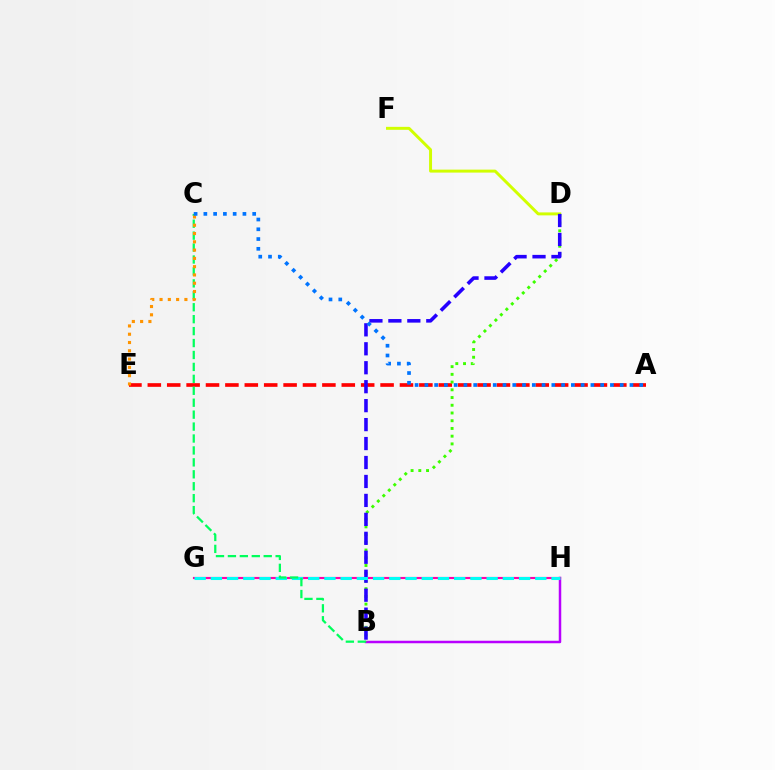{('D', 'F'): [{'color': '#d1ff00', 'line_style': 'solid', 'thickness': 2.13}], ('B', 'H'): [{'color': '#b900ff', 'line_style': 'solid', 'thickness': 1.79}], ('A', 'E'): [{'color': '#ff0000', 'line_style': 'dashed', 'thickness': 2.63}], ('G', 'H'): [{'color': '#ff00ac', 'line_style': 'solid', 'thickness': 1.54}, {'color': '#00fff6', 'line_style': 'dashed', 'thickness': 2.2}], ('B', 'D'): [{'color': '#3dff00', 'line_style': 'dotted', 'thickness': 2.1}, {'color': '#2500ff', 'line_style': 'dashed', 'thickness': 2.57}], ('B', 'C'): [{'color': '#00ff5c', 'line_style': 'dashed', 'thickness': 1.62}], ('C', 'E'): [{'color': '#ff9400', 'line_style': 'dotted', 'thickness': 2.25}], ('A', 'C'): [{'color': '#0074ff', 'line_style': 'dotted', 'thickness': 2.65}]}